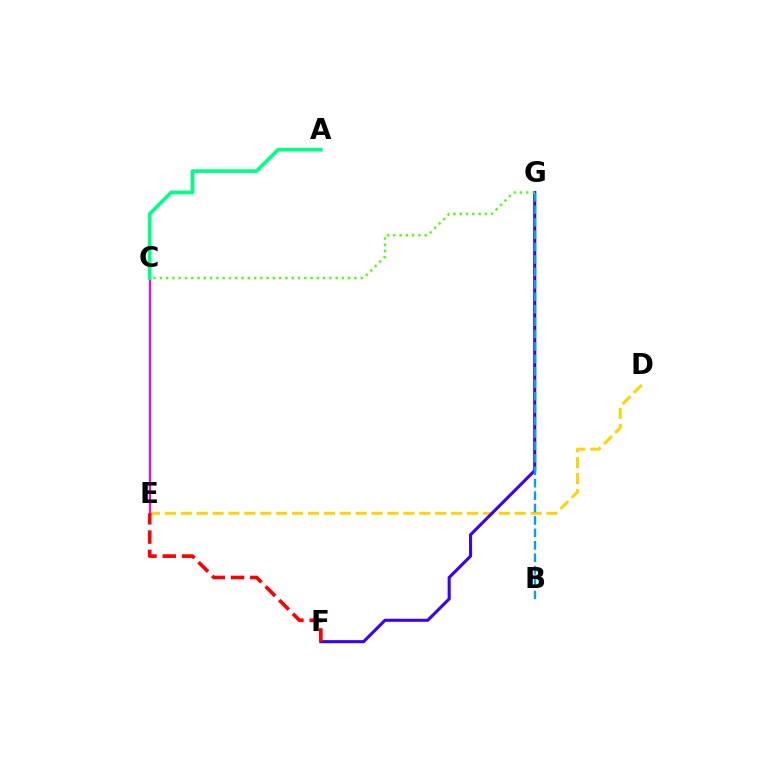{('D', 'E'): [{'color': '#ffd500', 'line_style': 'dashed', 'thickness': 2.16}], ('C', 'E'): [{'color': '#ff00ed', 'line_style': 'solid', 'thickness': 1.58}], ('A', 'C'): [{'color': '#00ff86', 'line_style': 'solid', 'thickness': 2.64}], ('F', 'G'): [{'color': '#3700ff', 'line_style': 'solid', 'thickness': 2.21}], ('B', 'G'): [{'color': '#009eff', 'line_style': 'dashed', 'thickness': 1.69}], ('E', 'F'): [{'color': '#ff0000', 'line_style': 'dashed', 'thickness': 2.62}], ('C', 'G'): [{'color': '#4fff00', 'line_style': 'dotted', 'thickness': 1.71}]}